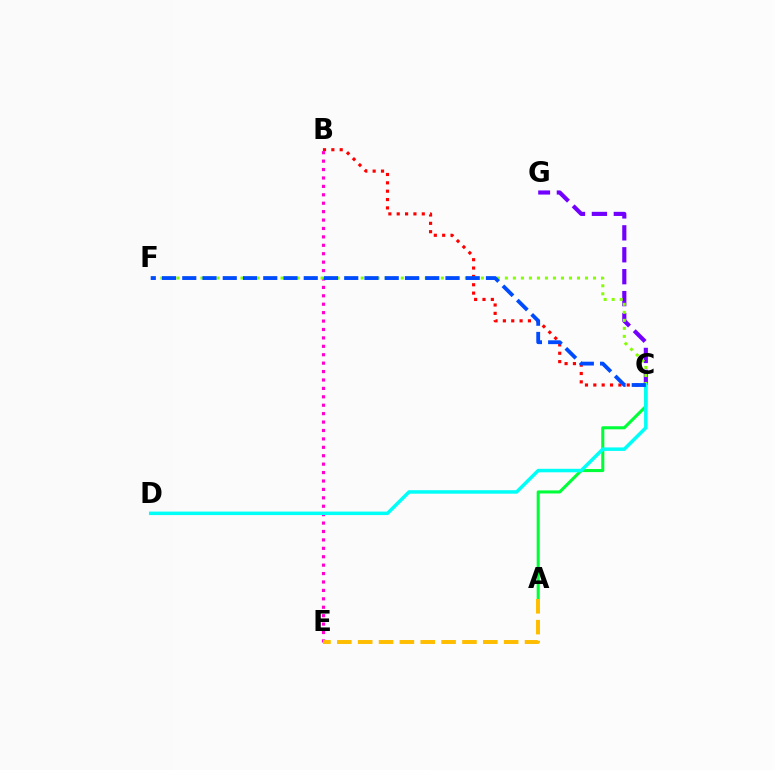{('B', 'C'): [{'color': '#ff0000', 'line_style': 'dotted', 'thickness': 2.27}], ('A', 'C'): [{'color': '#00ff39', 'line_style': 'solid', 'thickness': 2.21}], ('B', 'E'): [{'color': '#ff00cf', 'line_style': 'dotted', 'thickness': 2.29}], ('C', 'G'): [{'color': '#7200ff', 'line_style': 'dashed', 'thickness': 2.98}], ('A', 'E'): [{'color': '#ffbd00', 'line_style': 'dashed', 'thickness': 2.83}], ('C', 'F'): [{'color': '#84ff00', 'line_style': 'dotted', 'thickness': 2.18}, {'color': '#004bff', 'line_style': 'dashed', 'thickness': 2.75}], ('C', 'D'): [{'color': '#00fff6', 'line_style': 'solid', 'thickness': 2.51}]}